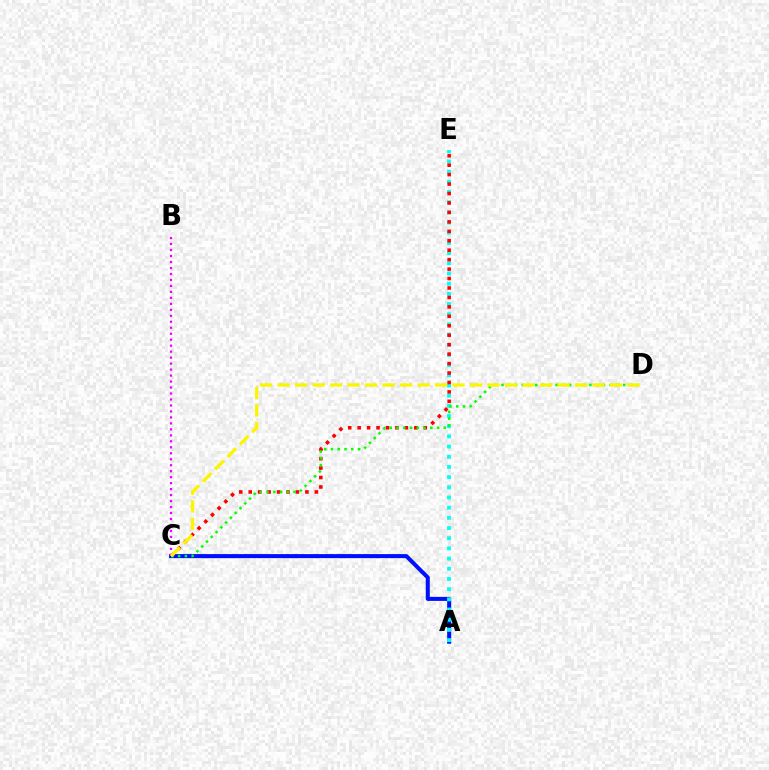{('A', 'C'): [{'color': '#0010ff', 'line_style': 'solid', 'thickness': 2.91}], ('A', 'E'): [{'color': '#00fff6', 'line_style': 'dotted', 'thickness': 2.77}], ('C', 'E'): [{'color': '#ff0000', 'line_style': 'dotted', 'thickness': 2.57}], ('C', 'D'): [{'color': '#08ff00', 'line_style': 'dotted', 'thickness': 1.84}, {'color': '#fcf500', 'line_style': 'dashed', 'thickness': 2.38}], ('B', 'C'): [{'color': '#ee00ff', 'line_style': 'dotted', 'thickness': 1.62}]}